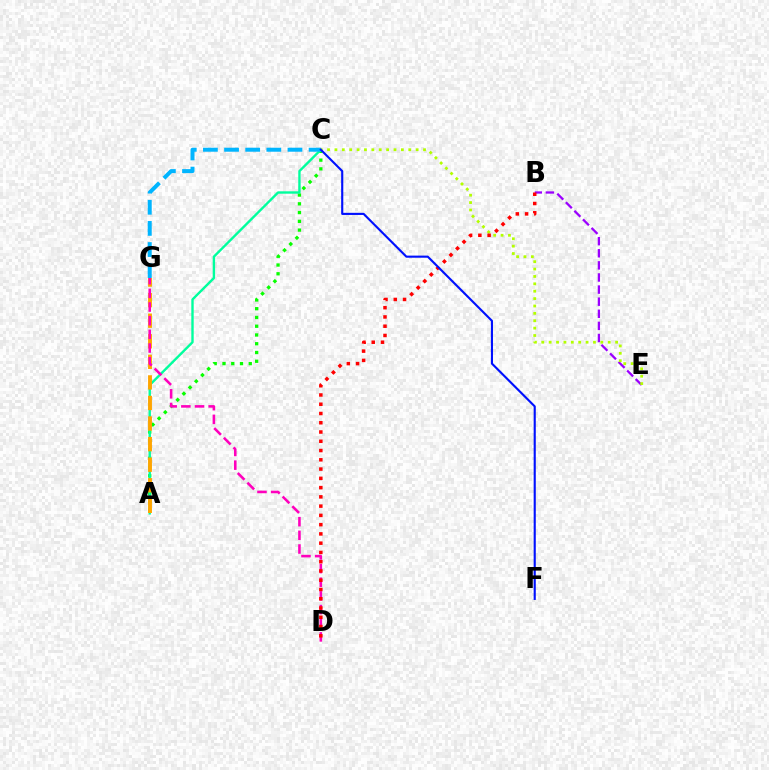{('A', 'C'): [{'color': '#08ff00', 'line_style': 'dotted', 'thickness': 2.38}, {'color': '#00ff9d', 'line_style': 'solid', 'thickness': 1.72}], ('C', 'G'): [{'color': '#00b5ff', 'line_style': 'dashed', 'thickness': 2.87}], ('B', 'E'): [{'color': '#9b00ff', 'line_style': 'dashed', 'thickness': 1.64}], ('C', 'E'): [{'color': '#b3ff00', 'line_style': 'dotted', 'thickness': 2.01}], ('A', 'G'): [{'color': '#ffa500', 'line_style': 'dashed', 'thickness': 2.79}], ('D', 'G'): [{'color': '#ff00bd', 'line_style': 'dashed', 'thickness': 1.86}], ('B', 'D'): [{'color': '#ff0000', 'line_style': 'dotted', 'thickness': 2.52}], ('C', 'F'): [{'color': '#0010ff', 'line_style': 'solid', 'thickness': 1.53}]}